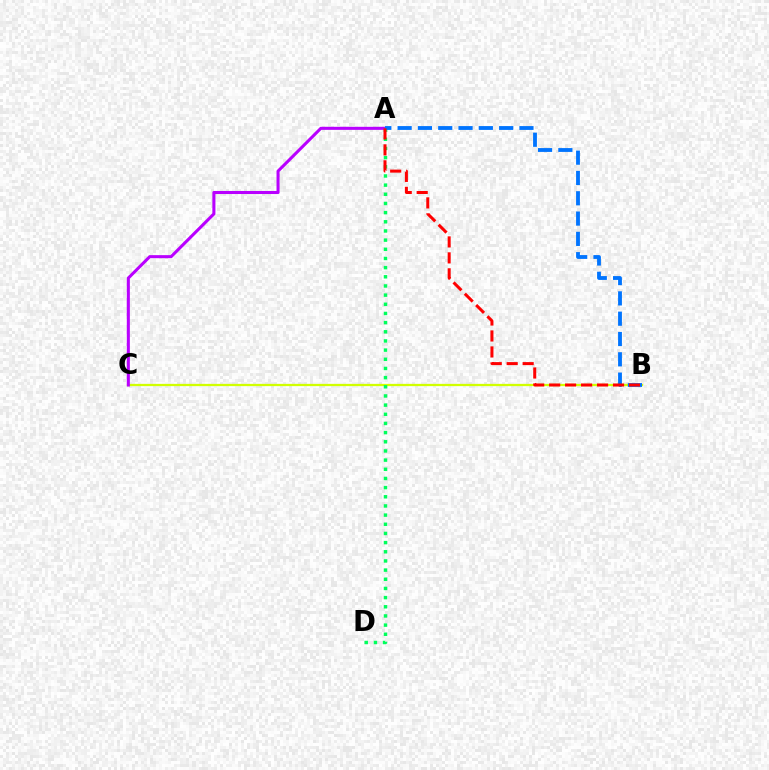{('B', 'C'): [{'color': '#d1ff00', 'line_style': 'solid', 'thickness': 1.64}], ('A', 'C'): [{'color': '#b900ff', 'line_style': 'solid', 'thickness': 2.2}], ('A', 'D'): [{'color': '#00ff5c', 'line_style': 'dotted', 'thickness': 2.49}], ('A', 'B'): [{'color': '#0074ff', 'line_style': 'dashed', 'thickness': 2.76}, {'color': '#ff0000', 'line_style': 'dashed', 'thickness': 2.17}]}